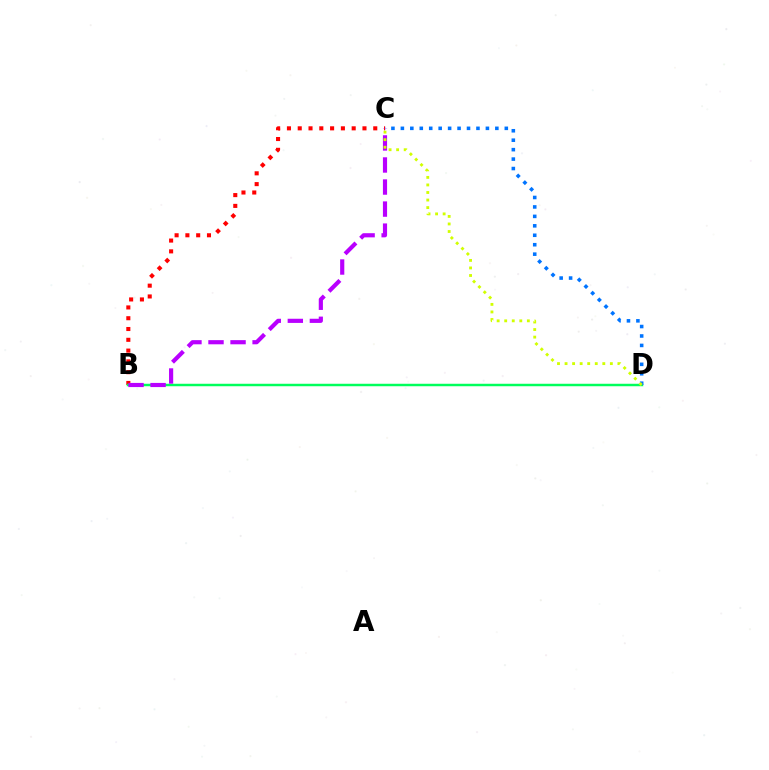{('B', 'C'): [{'color': '#ff0000', 'line_style': 'dotted', 'thickness': 2.93}, {'color': '#b900ff', 'line_style': 'dashed', 'thickness': 2.99}], ('B', 'D'): [{'color': '#00ff5c', 'line_style': 'solid', 'thickness': 1.78}], ('C', 'D'): [{'color': '#0074ff', 'line_style': 'dotted', 'thickness': 2.57}, {'color': '#d1ff00', 'line_style': 'dotted', 'thickness': 2.05}]}